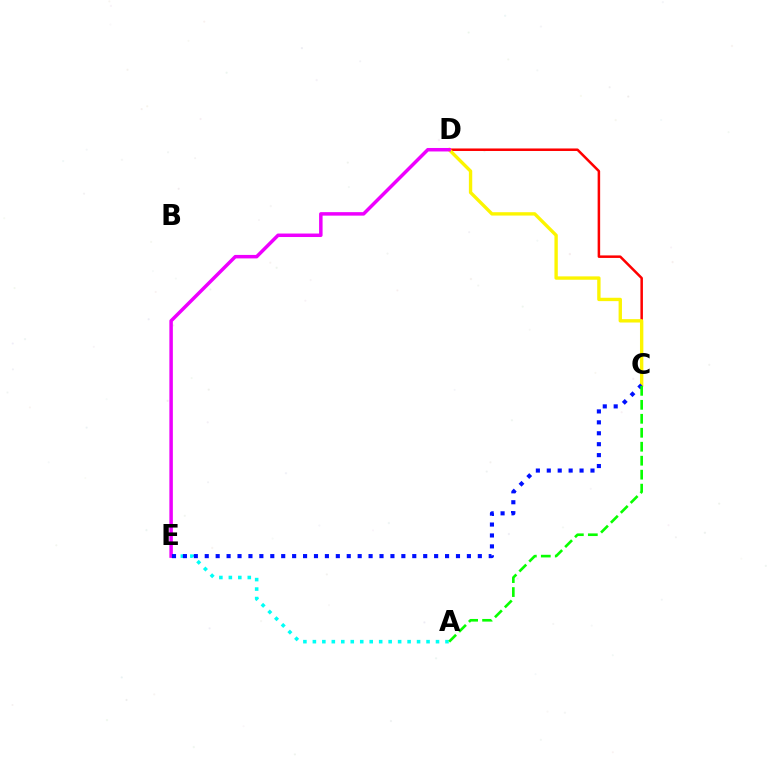{('C', 'D'): [{'color': '#ff0000', 'line_style': 'solid', 'thickness': 1.81}, {'color': '#fcf500', 'line_style': 'solid', 'thickness': 2.42}], ('A', 'E'): [{'color': '#00fff6', 'line_style': 'dotted', 'thickness': 2.57}], ('D', 'E'): [{'color': '#ee00ff', 'line_style': 'solid', 'thickness': 2.51}], ('C', 'E'): [{'color': '#0010ff', 'line_style': 'dotted', 'thickness': 2.97}], ('A', 'C'): [{'color': '#08ff00', 'line_style': 'dashed', 'thickness': 1.9}]}